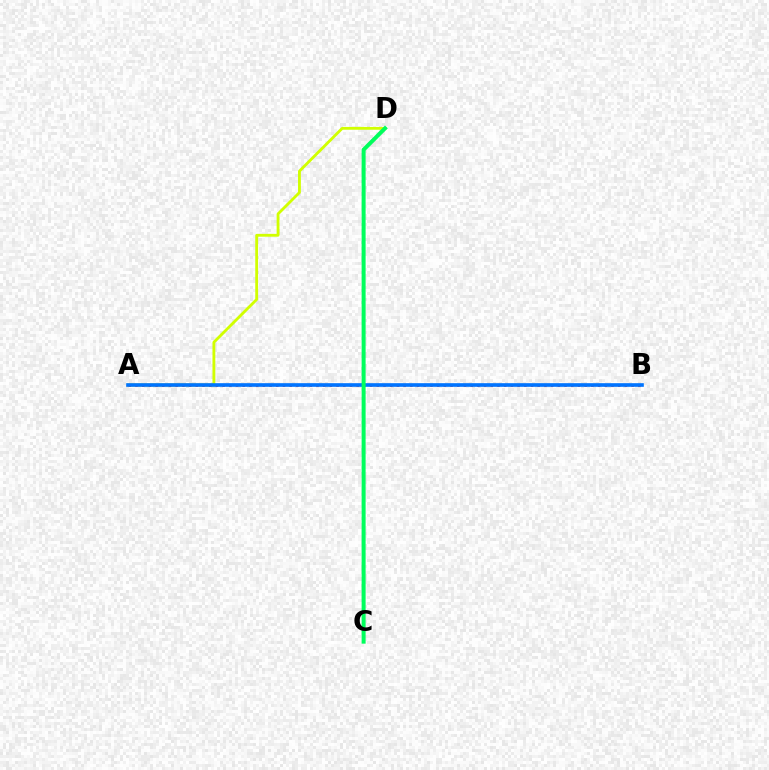{('A', 'D'): [{'color': '#d1ff00', 'line_style': 'solid', 'thickness': 2.04}], ('A', 'B'): [{'color': '#ff0000', 'line_style': 'dotted', 'thickness': 1.82}, {'color': '#0074ff', 'line_style': 'solid', 'thickness': 2.62}], ('C', 'D'): [{'color': '#b900ff', 'line_style': 'dashed', 'thickness': 2.0}, {'color': '#00ff5c', 'line_style': 'solid', 'thickness': 2.88}]}